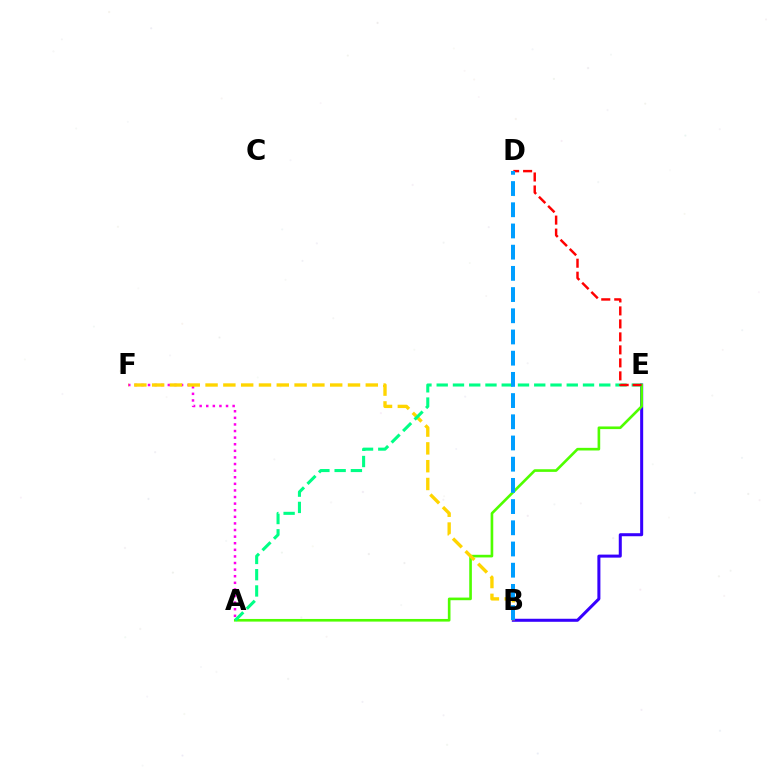{('B', 'E'): [{'color': '#3700ff', 'line_style': 'solid', 'thickness': 2.18}], ('A', 'F'): [{'color': '#ff00ed', 'line_style': 'dotted', 'thickness': 1.79}], ('A', 'E'): [{'color': '#4fff00', 'line_style': 'solid', 'thickness': 1.9}, {'color': '#00ff86', 'line_style': 'dashed', 'thickness': 2.21}], ('B', 'F'): [{'color': '#ffd500', 'line_style': 'dashed', 'thickness': 2.42}], ('D', 'E'): [{'color': '#ff0000', 'line_style': 'dashed', 'thickness': 1.76}], ('B', 'D'): [{'color': '#009eff', 'line_style': 'dashed', 'thickness': 2.88}]}